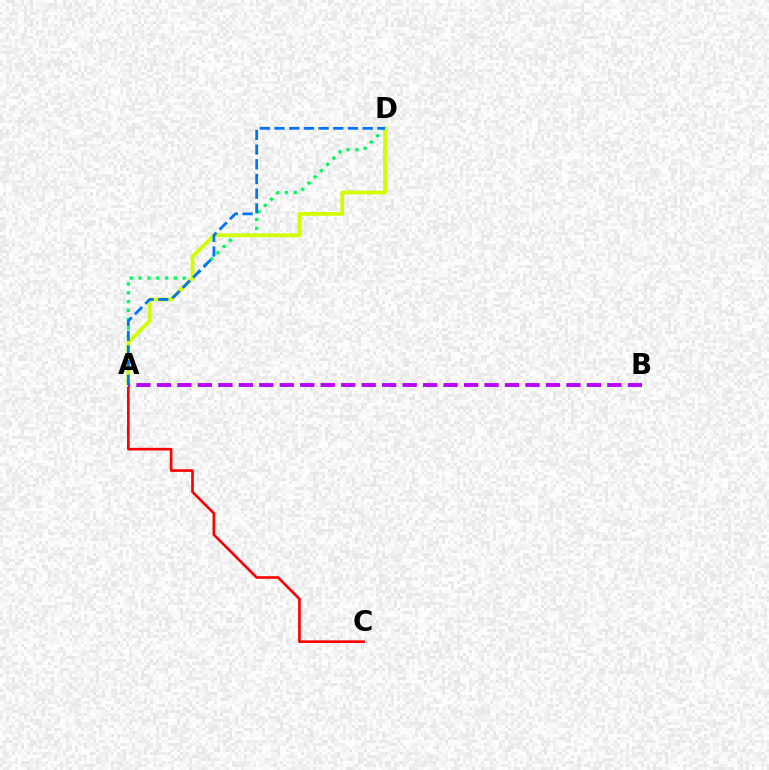{('A', 'D'): [{'color': '#00ff5c', 'line_style': 'dotted', 'thickness': 2.4}, {'color': '#d1ff00', 'line_style': 'solid', 'thickness': 2.72}, {'color': '#0074ff', 'line_style': 'dashed', 'thickness': 2.0}], ('A', 'C'): [{'color': '#ff0000', 'line_style': 'solid', 'thickness': 1.9}], ('A', 'B'): [{'color': '#b900ff', 'line_style': 'dashed', 'thickness': 2.78}]}